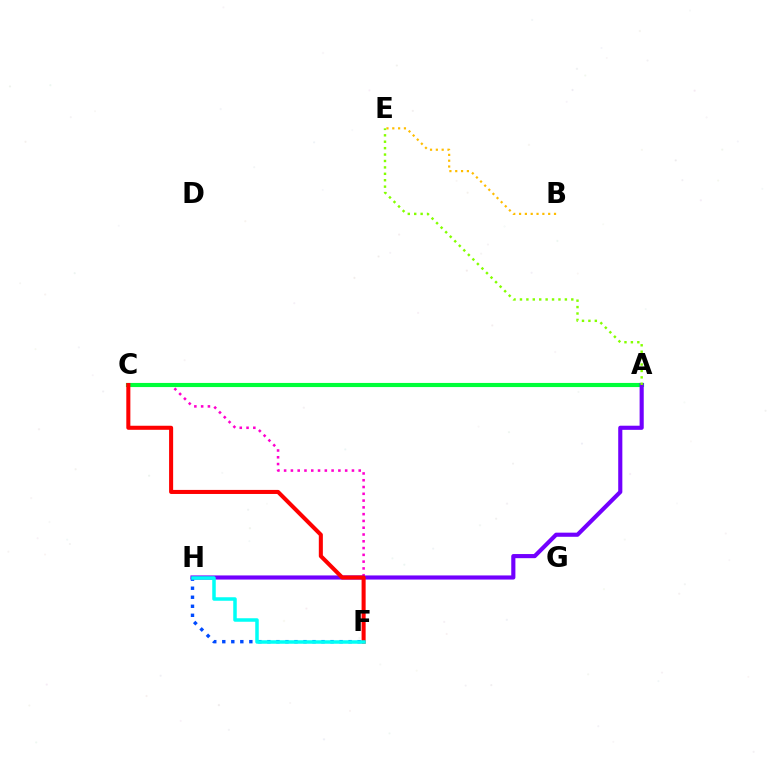{('C', 'F'): [{'color': '#ff00cf', 'line_style': 'dotted', 'thickness': 1.84}, {'color': '#ff0000', 'line_style': 'solid', 'thickness': 2.92}], ('A', 'C'): [{'color': '#00ff39', 'line_style': 'solid', 'thickness': 2.97}], ('B', 'E'): [{'color': '#ffbd00', 'line_style': 'dotted', 'thickness': 1.58}], ('A', 'H'): [{'color': '#7200ff', 'line_style': 'solid', 'thickness': 2.97}], ('F', 'H'): [{'color': '#004bff', 'line_style': 'dotted', 'thickness': 2.45}, {'color': '#00fff6', 'line_style': 'solid', 'thickness': 2.52}], ('A', 'E'): [{'color': '#84ff00', 'line_style': 'dotted', 'thickness': 1.74}]}